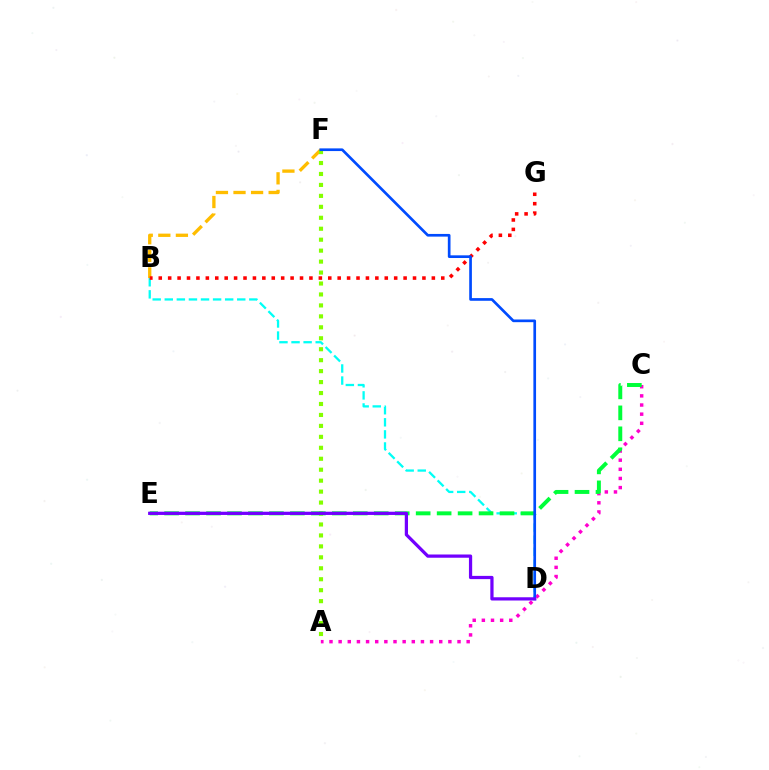{('A', 'C'): [{'color': '#ff00cf', 'line_style': 'dotted', 'thickness': 2.48}], ('B', 'F'): [{'color': '#ffbd00', 'line_style': 'dashed', 'thickness': 2.39}], ('A', 'F'): [{'color': '#84ff00', 'line_style': 'dotted', 'thickness': 2.98}], ('B', 'D'): [{'color': '#00fff6', 'line_style': 'dashed', 'thickness': 1.64}], ('B', 'G'): [{'color': '#ff0000', 'line_style': 'dotted', 'thickness': 2.56}], ('C', 'E'): [{'color': '#00ff39', 'line_style': 'dashed', 'thickness': 2.85}], ('D', 'F'): [{'color': '#004bff', 'line_style': 'solid', 'thickness': 1.93}], ('D', 'E'): [{'color': '#7200ff', 'line_style': 'solid', 'thickness': 2.33}]}